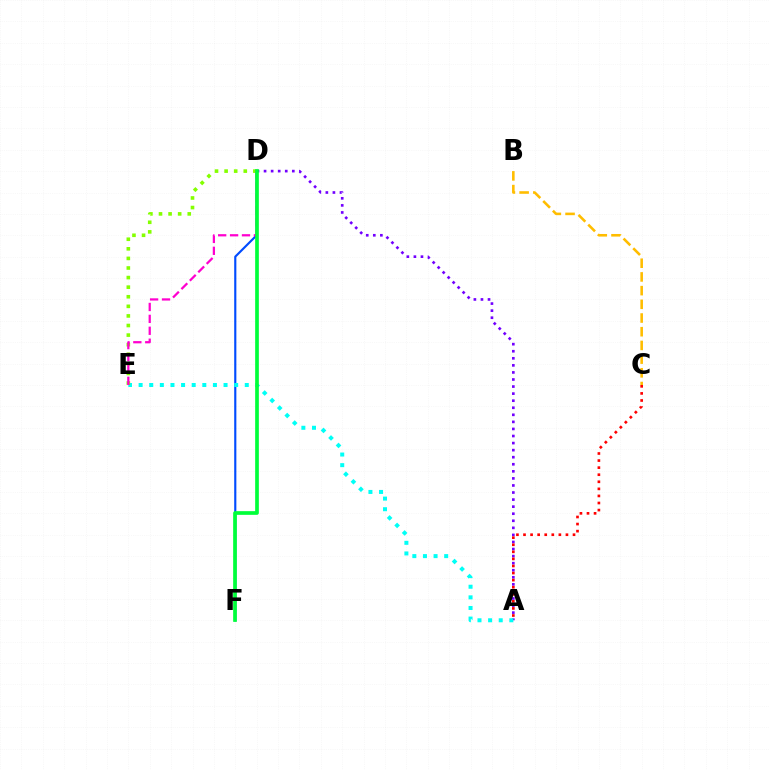{('D', 'F'): [{'color': '#004bff', 'line_style': 'solid', 'thickness': 1.55}, {'color': '#00ff39', 'line_style': 'solid', 'thickness': 2.66}], ('A', 'D'): [{'color': '#7200ff', 'line_style': 'dotted', 'thickness': 1.92}], ('B', 'C'): [{'color': '#ffbd00', 'line_style': 'dashed', 'thickness': 1.86}], ('A', 'E'): [{'color': '#00fff6', 'line_style': 'dotted', 'thickness': 2.88}], ('D', 'E'): [{'color': '#84ff00', 'line_style': 'dotted', 'thickness': 2.6}, {'color': '#ff00cf', 'line_style': 'dashed', 'thickness': 1.62}], ('A', 'C'): [{'color': '#ff0000', 'line_style': 'dotted', 'thickness': 1.92}]}